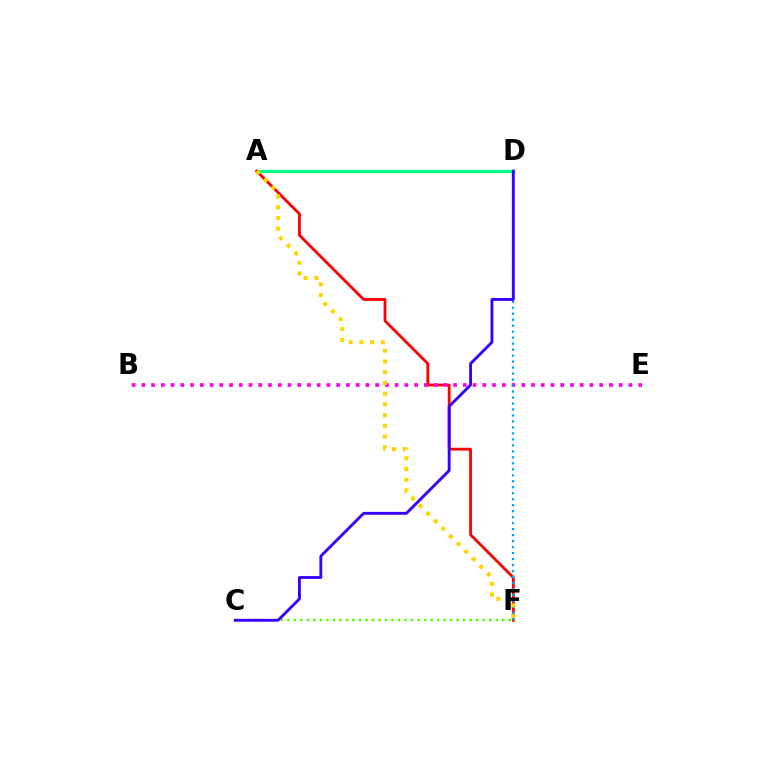{('A', 'D'): [{'color': '#00ff86', 'line_style': 'solid', 'thickness': 2.34}], ('A', 'F'): [{'color': '#ff0000', 'line_style': 'solid', 'thickness': 2.01}, {'color': '#ffd500', 'line_style': 'dotted', 'thickness': 2.92}], ('C', 'F'): [{'color': '#4fff00', 'line_style': 'dotted', 'thickness': 1.77}], ('B', 'E'): [{'color': '#ff00ed', 'line_style': 'dotted', 'thickness': 2.65}], ('D', 'F'): [{'color': '#009eff', 'line_style': 'dotted', 'thickness': 1.63}], ('C', 'D'): [{'color': '#3700ff', 'line_style': 'solid', 'thickness': 2.06}]}